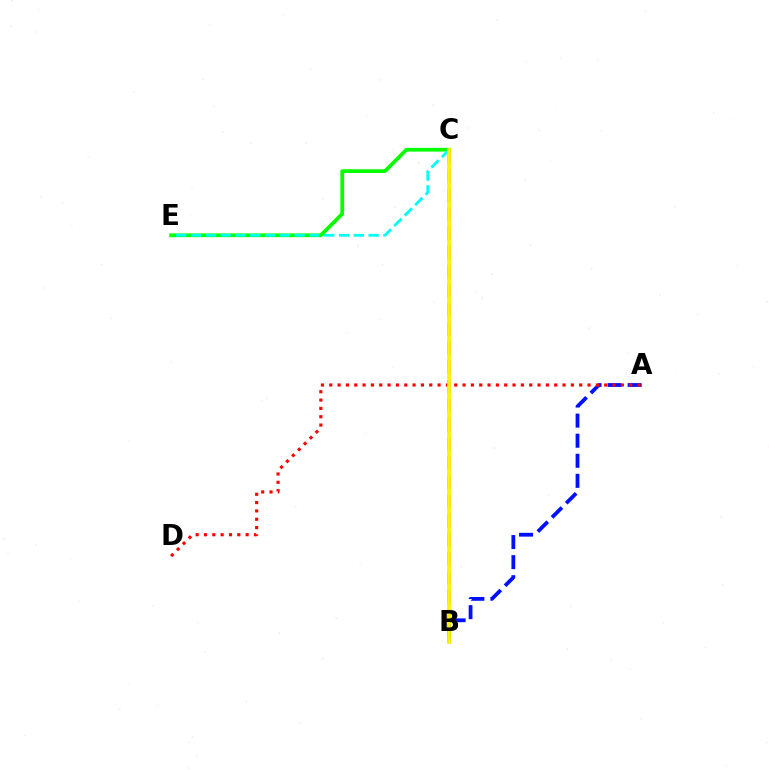{('B', 'C'): [{'color': '#ee00ff', 'line_style': 'dashed', 'thickness': 2.6}, {'color': '#fcf500', 'line_style': 'solid', 'thickness': 2.71}], ('C', 'E'): [{'color': '#08ff00', 'line_style': 'solid', 'thickness': 2.71}, {'color': '#00fff6', 'line_style': 'dashed', 'thickness': 2.01}], ('A', 'B'): [{'color': '#0010ff', 'line_style': 'dashed', 'thickness': 2.73}], ('A', 'D'): [{'color': '#ff0000', 'line_style': 'dotted', 'thickness': 2.26}]}